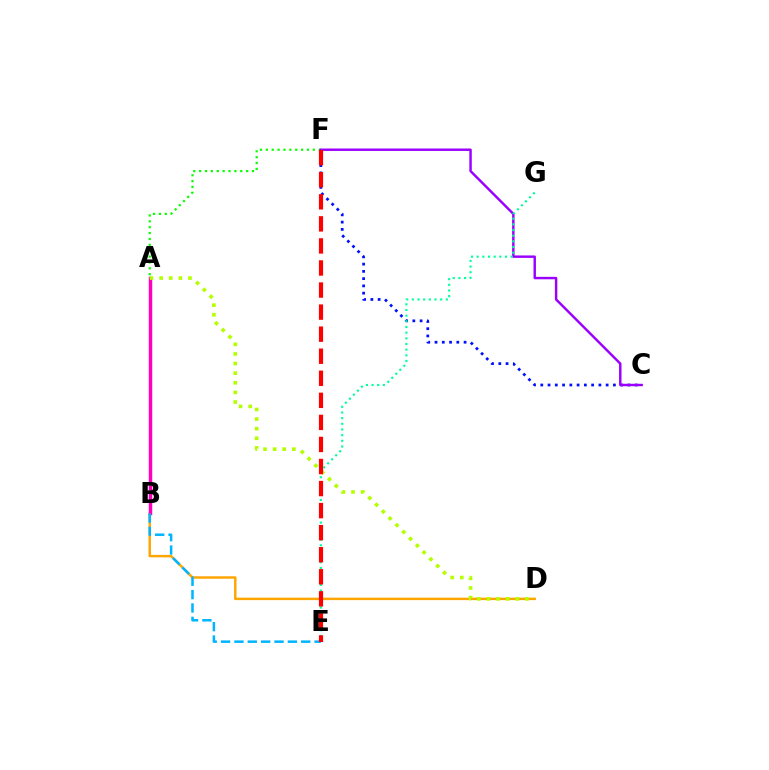{('A', 'F'): [{'color': '#08ff00', 'line_style': 'dotted', 'thickness': 1.6}], ('C', 'F'): [{'color': '#0010ff', 'line_style': 'dotted', 'thickness': 1.97}, {'color': '#9b00ff', 'line_style': 'solid', 'thickness': 1.76}], ('B', 'D'): [{'color': '#ffa500', 'line_style': 'solid', 'thickness': 1.76}], ('A', 'B'): [{'color': '#ff00bd', 'line_style': 'solid', 'thickness': 2.49}], ('A', 'D'): [{'color': '#b3ff00', 'line_style': 'dotted', 'thickness': 2.61}], ('E', 'G'): [{'color': '#00ff9d', 'line_style': 'dotted', 'thickness': 1.54}], ('B', 'E'): [{'color': '#00b5ff', 'line_style': 'dashed', 'thickness': 1.81}], ('E', 'F'): [{'color': '#ff0000', 'line_style': 'dashed', 'thickness': 3.0}]}